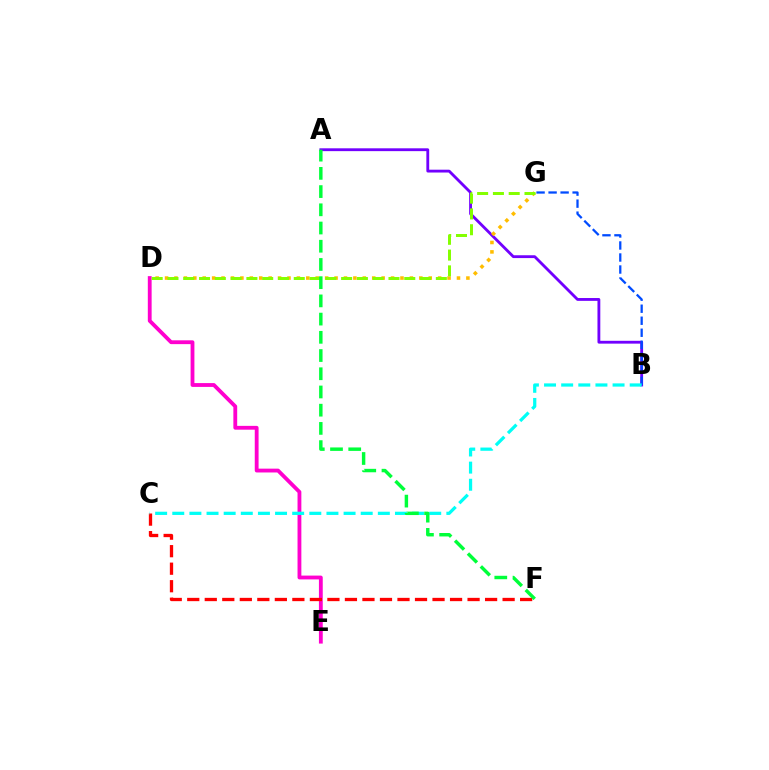{('D', 'E'): [{'color': '#ff00cf', 'line_style': 'solid', 'thickness': 2.75}], ('C', 'F'): [{'color': '#ff0000', 'line_style': 'dashed', 'thickness': 2.38}], ('A', 'B'): [{'color': '#7200ff', 'line_style': 'solid', 'thickness': 2.04}], ('D', 'G'): [{'color': '#ffbd00', 'line_style': 'dotted', 'thickness': 2.56}, {'color': '#84ff00', 'line_style': 'dashed', 'thickness': 2.14}], ('B', 'G'): [{'color': '#004bff', 'line_style': 'dashed', 'thickness': 1.63}], ('B', 'C'): [{'color': '#00fff6', 'line_style': 'dashed', 'thickness': 2.33}], ('A', 'F'): [{'color': '#00ff39', 'line_style': 'dashed', 'thickness': 2.47}]}